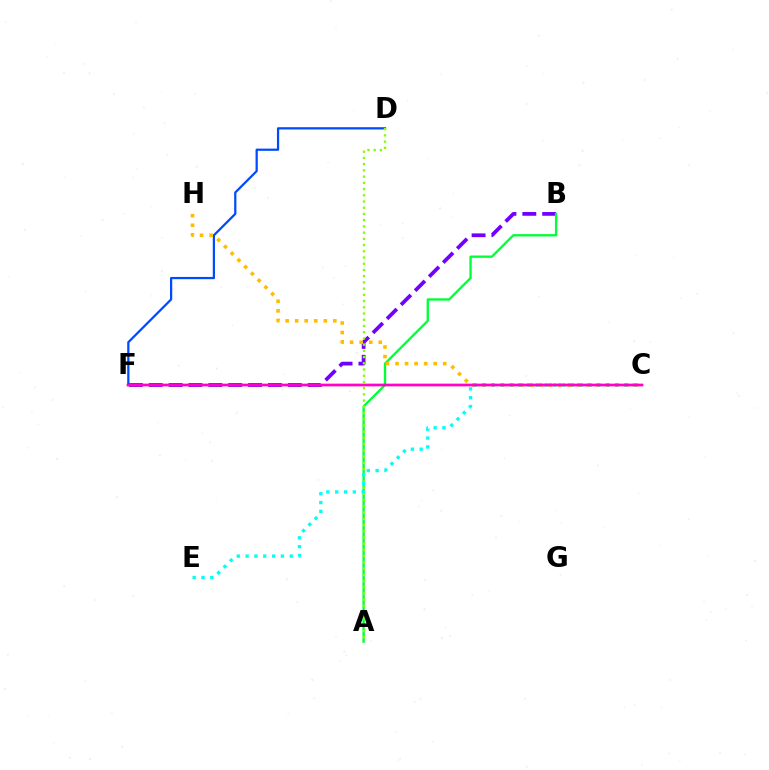{('B', 'F'): [{'color': '#7200ff', 'line_style': 'dashed', 'thickness': 2.7}], ('D', 'F'): [{'color': '#004bff', 'line_style': 'solid', 'thickness': 1.62}], ('A', 'B'): [{'color': '#00ff39', 'line_style': 'solid', 'thickness': 1.68}], ('A', 'D'): [{'color': '#84ff00', 'line_style': 'dotted', 'thickness': 1.69}], ('C', 'H'): [{'color': '#ffbd00', 'line_style': 'dotted', 'thickness': 2.59}], ('C', 'E'): [{'color': '#00fff6', 'line_style': 'dotted', 'thickness': 2.4}], ('C', 'F'): [{'color': '#ff0000', 'line_style': 'solid', 'thickness': 1.65}, {'color': '#ff00cf', 'line_style': 'solid', 'thickness': 1.77}]}